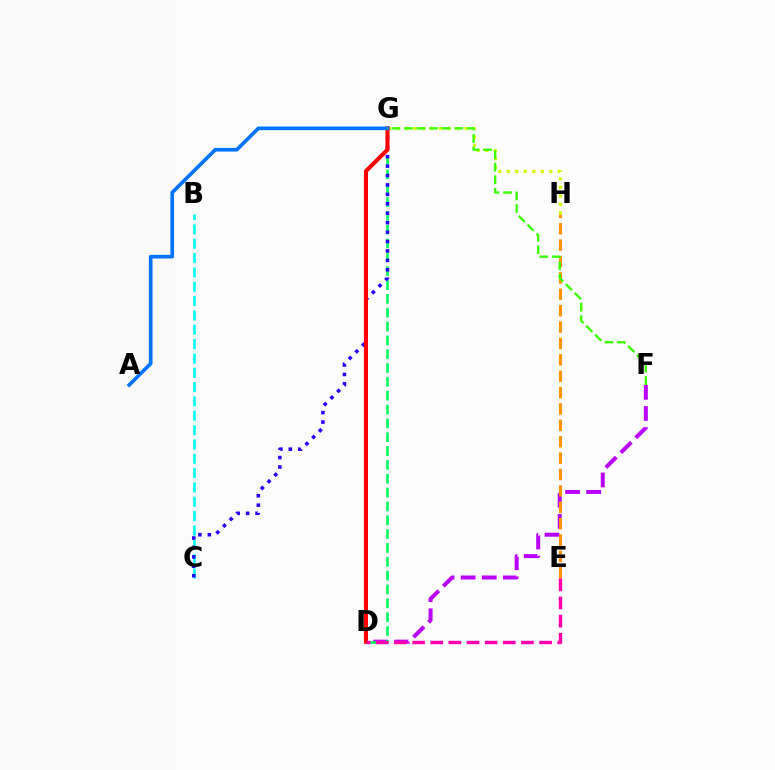{('D', 'F'): [{'color': '#b900ff', 'line_style': 'dashed', 'thickness': 2.87}], ('E', 'H'): [{'color': '#ff9400', 'line_style': 'dashed', 'thickness': 2.23}], ('D', 'G'): [{'color': '#00ff5c', 'line_style': 'dashed', 'thickness': 1.88}, {'color': '#ff0000', 'line_style': 'solid', 'thickness': 2.93}], ('B', 'C'): [{'color': '#00fff6', 'line_style': 'dashed', 'thickness': 1.95}], ('C', 'G'): [{'color': '#2500ff', 'line_style': 'dotted', 'thickness': 2.56}], ('G', 'H'): [{'color': '#d1ff00', 'line_style': 'dotted', 'thickness': 2.31}], ('A', 'G'): [{'color': '#0074ff', 'line_style': 'solid', 'thickness': 2.63}], ('D', 'E'): [{'color': '#ff00ac', 'line_style': 'dashed', 'thickness': 2.47}], ('F', 'G'): [{'color': '#3dff00', 'line_style': 'dashed', 'thickness': 1.71}]}